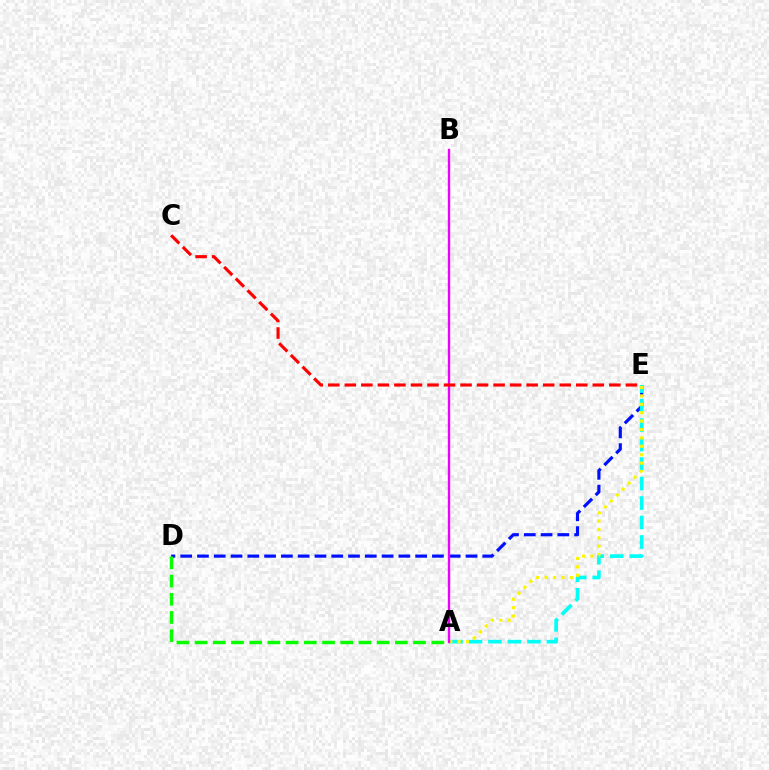{('D', 'E'): [{'color': '#0010ff', 'line_style': 'dashed', 'thickness': 2.28}], ('A', 'E'): [{'color': '#00fff6', 'line_style': 'dashed', 'thickness': 2.65}, {'color': '#fcf500', 'line_style': 'dotted', 'thickness': 2.28}], ('A', 'B'): [{'color': '#ee00ff', 'line_style': 'solid', 'thickness': 1.7}], ('C', 'E'): [{'color': '#ff0000', 'line_style': 'dashed', 'thickness': 2.25}], ('A', 'D'): [{'color': '#08ff00', 'line_style': 'dashed', 'thickness': 2.47}]}